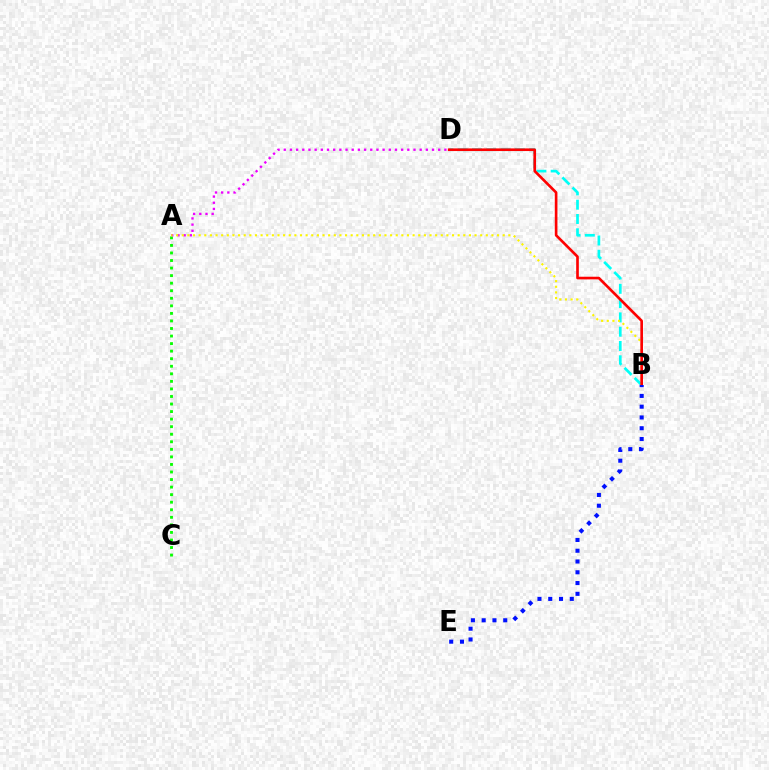{('A', 'C'): [{'color': '#08ff00', 'line_style': 'dotted', 'thickness': 2.05}], ('B', 'D'): [{'color': '#00fff6', 'line_style': 'dashed', 'thickness': 1.94}, {'color': '#ff0000', 'line_style': 'solid', 'thickness': 1.9}], ('A', 'D'): [{'color': '#ee00ff', 'line_style': 'dotted', 'thickness': 1.68}], ('A', 'B'): [{'color': '#fcf500', 'line_style': 'dotted', 'thickness': 1.53}], ('B', 'E'): [{'color': '#0010ff', 'line_style': 'dotted', 'thickness': 2.93}]}